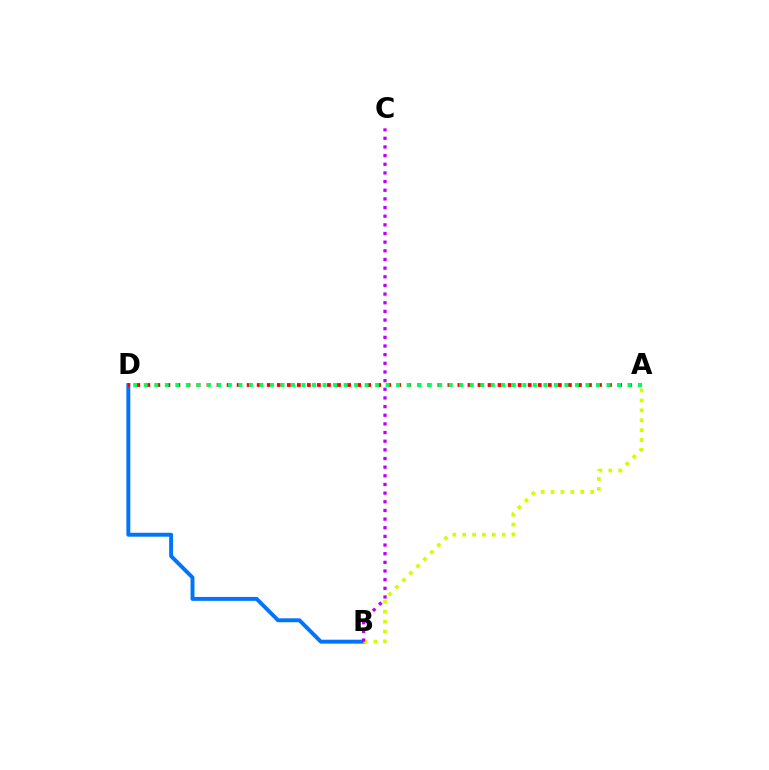{('B', 'D'): [{'color': '#0074ff', 'line_style': 'solid', 'thickness': 2.83}], ('A', 'B'): [{'color': '#d1ff00', 'line_style': 'dotted', 'thickness': 2.69}], ('A', 'D'): [{'color': '#ff0000', 'line_style': 'dotted', 'thickness': 2.73}, {'color': '#00ff5c', 'line_style': 'dotted', 'thickness': 2.86}], ('B', 'C'): [{'color': '#b900ff', 'line_style': 'dotted', 'thickness': 2.35}]}